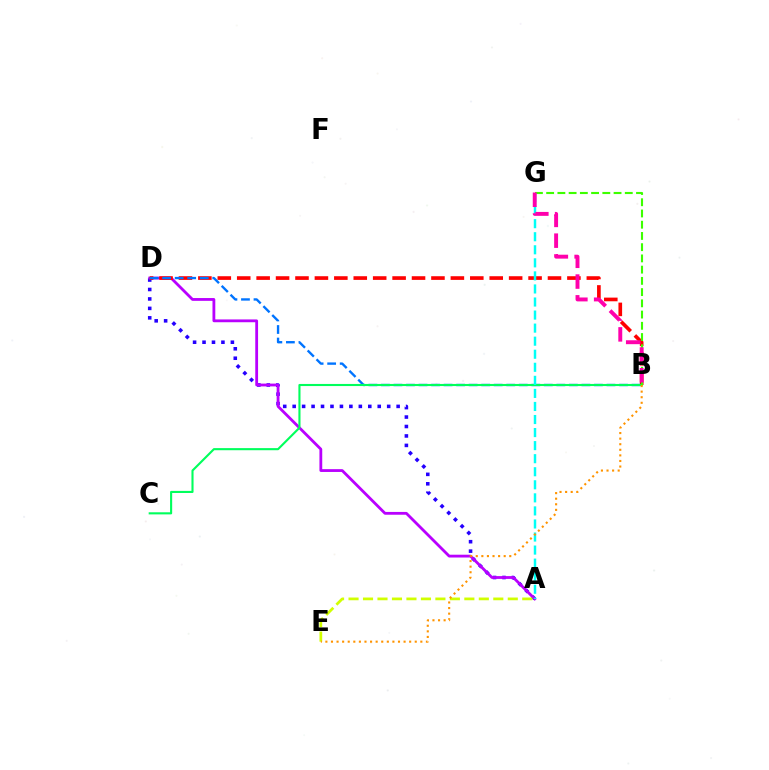{('A', 'D'): [{'color': '#2500ff', 'line_style': 'dotted', 'thickness': 2.57}, {'color': '#b900ff', 'line_style': 'solid', 'thickness': 2.02}], ('B', 'D'): [{'color': '#ff0000', 'line_style': 'dashed', 'thickness': 2.64}, {'color': '#0074ff', 'line_style': 'dashed', 'thickness': 1.7}], ('B', 'C'): [{'color': '#00ff5c', 'line_style': 'solid', 'thickness': 1.52}], ('A', 'E'): [{'color': '#d1ff00', 'line_style': 'dashed', 'thickness': 1.97}], ('B', 'G'): [{'color': '#3dff00', 'line_style': 'dashed', 'thickness': 1.53}, {'color': '#ff00ac', 'line_style': 'dashed', 'thickness': 2.82}], ('A', 'G'): [{'color': '#00fff6', 'line_style': 'dashed', 'thickness': 1.77}], ('B', 'E'): [{'color': '#ff9400', 'line_style': 'dotted', 'thickness': 1.52}]}